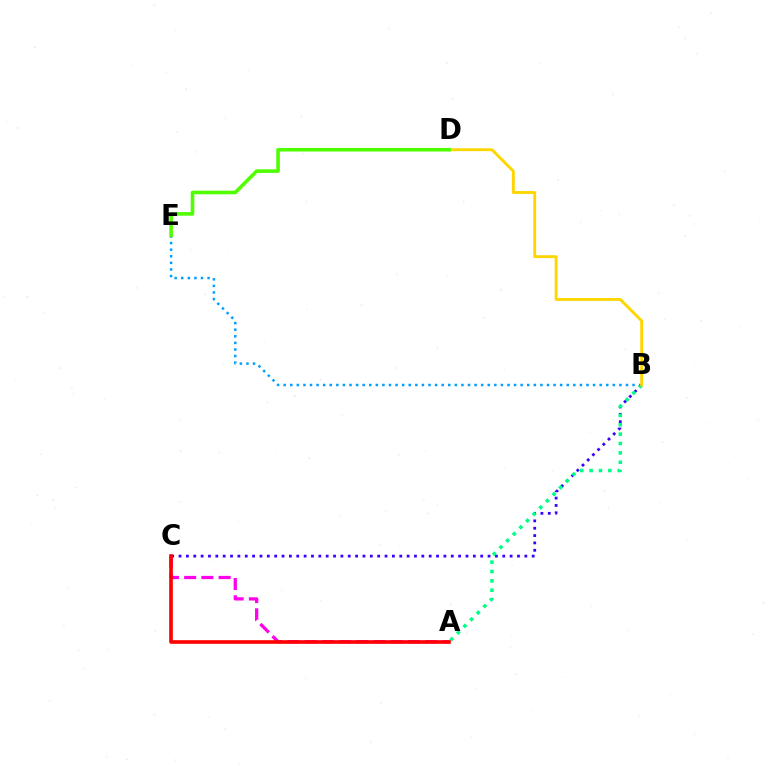{('B', 'C'): [{'color': '#3700ff', 'line_style': 'dotted', 'thickness': 2.0}], ('A', 'B'): [{'color': '#00ff86', 'line_style': 'dotted', 'thickness': 2.55}], ('A', 'C'): [{'color': '#ff00ed', 'line_style': 'dashed', 'thickness': 2.34}, {'color': '#ff0000', 'line_style': 'solid', 'thickness': 2.61}], ('B', 'E'): [{'color': '#009eff', 'line_style': 'dotted', 'thickness': 1.79}], ('B', 'D'): [{'color': '#ffd500', 'line_style': 'solid', 'thickness': 2.07}], ('D', 'E'): [{'color': '#4fff00', 'line_style': 'solid', 'thickness': 2.57}]}